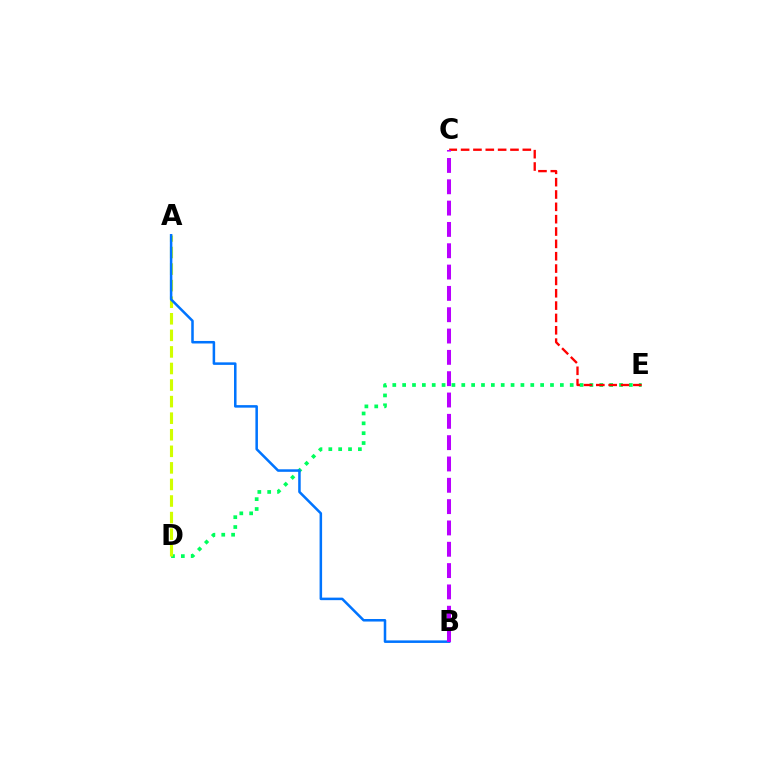{('D', 'E'): [{'color': '#00ff5c', 'line_style': 'dotted', 'thickness': 2.68}], ('A', 'D'): [{'color': '#d1ff00', 'line_style': 'dashed', 'thickness': 2.25}], ('C', 'E'): [{'color': '#ff0000', 'line_style': 'dashed', 'thickness': 1.68}], ('A', 'B'): [{'color': '#0074ff', 'line_style': 'solid', 'thickness': 1.82}], ('B', 'C'): [{'color': '#b900ff', 'line_style': 'dashed', 'thickness': 2.9}]}